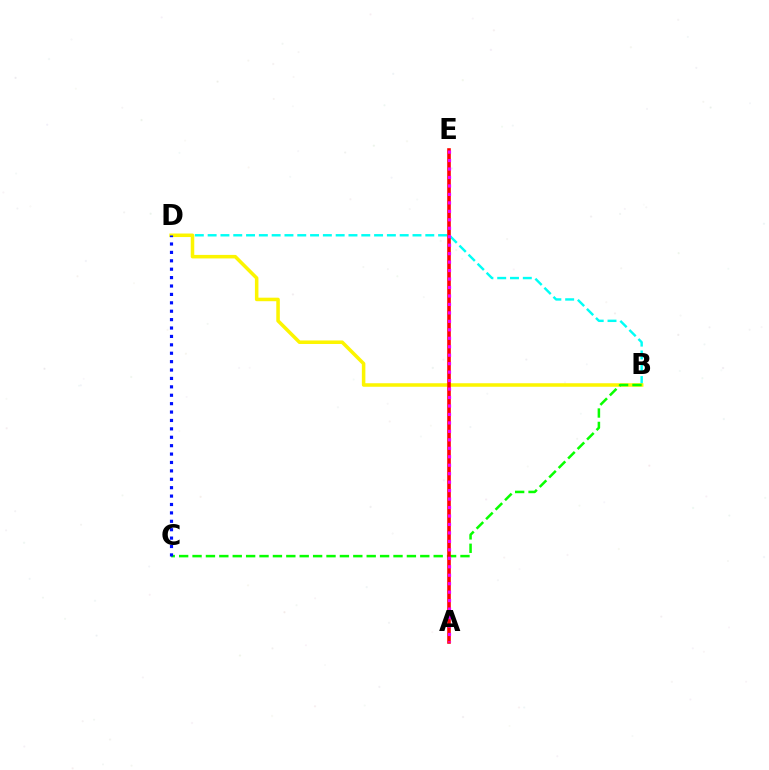{('B', 'D'): [{'color': '#00fff6', 'line_style': 'dashed', 'thickness': 1.74}, {'color': '#fcf500', 'line_style': 'solid', 'thickness': 2.54}], ('B', 'C'): [{'color': '#08ff00', 'line_style': 'dashed', 'thickness': 1.82}], ('C', 'D'): [{'color': '#0010ff', 'line_style': 'dotted', 'thickness': 2.28}], ('A', 'E'): [{'color': '#ff0000', 'line_style': 'solid', 'thickness': 2.59}, {'color': '#ee00ff', 'line_style': 'dotted', 'thickness': 2.3}]}